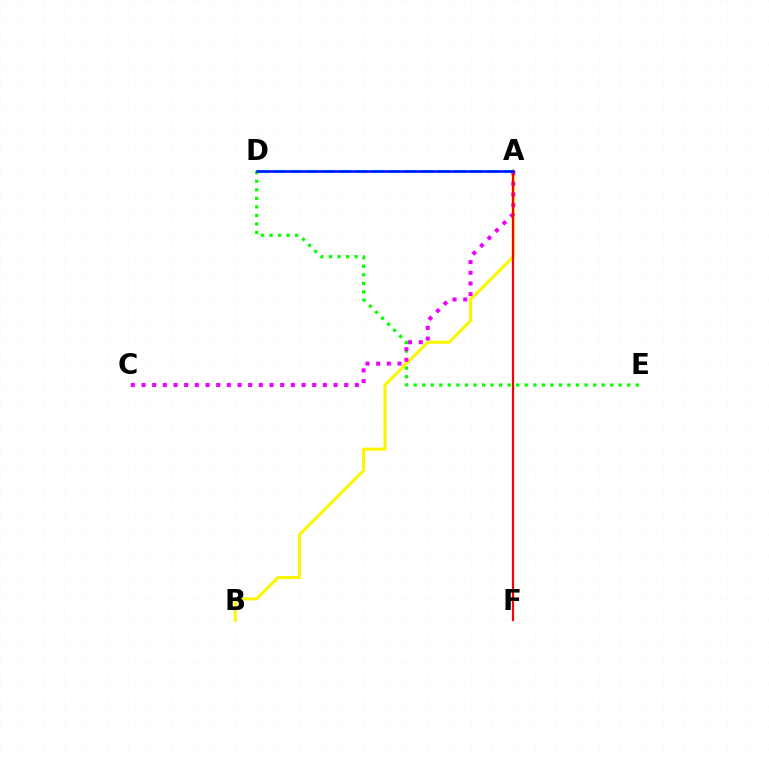{('A', 'D'): [{'color': '#00fff6', 'line_style': 'dashed', 'thickness': 2.23}, {'color': '#0010ff', 'line_style': 'solid', 'thickness': 1.86}], ('D', 'E'): [{'color': '#08ff00', 'line_style': 'dotted', 'thickness': 2.32}], ('A', 'B'): [{'color': '#fcf500', 'line_style': 'solid', 'thickness': 2.22}], ('A', 'C'): [{'color': '#ee00ff', 'line_style': 'dotted', 'thickness': 2.9}], ('A', 'F'): [{'color': '#ff0000', 'line_style': 'solid', 'thickness': 1.57}]}